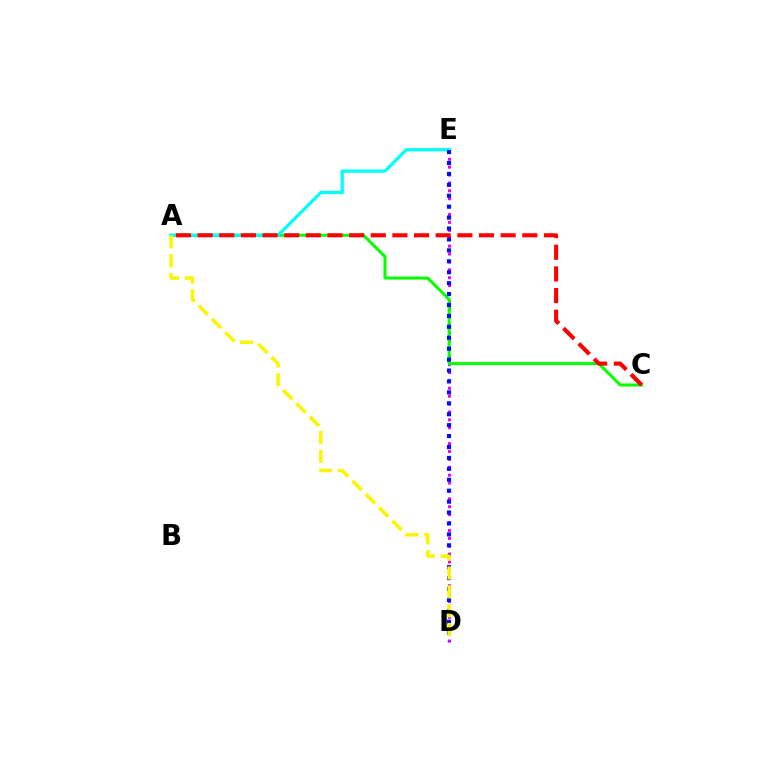{('D', 'E'): [{'color': '#ee00ff', 'line_style': 'dotted', 'thickness': 2.15}, {'color': '#0010ff', 'line_style': 'dotted', 'thickness': 2.97}], ('A', 'C'): [{'color': '#08ff00', 'line_style': 'solid', 'thickness': 2.19}, {'color': '#ff0000', 'line_style': 'dashed', 'thickness': 2.94}], ('A', 'E'): [{'color': '#00fff6', 'line_style': 'solid', 'thickness': 2.35}], ('A', 'D'): [{'color': '#fcf500', 'line_style': 'dashed', 'thickness': 2.56}]}